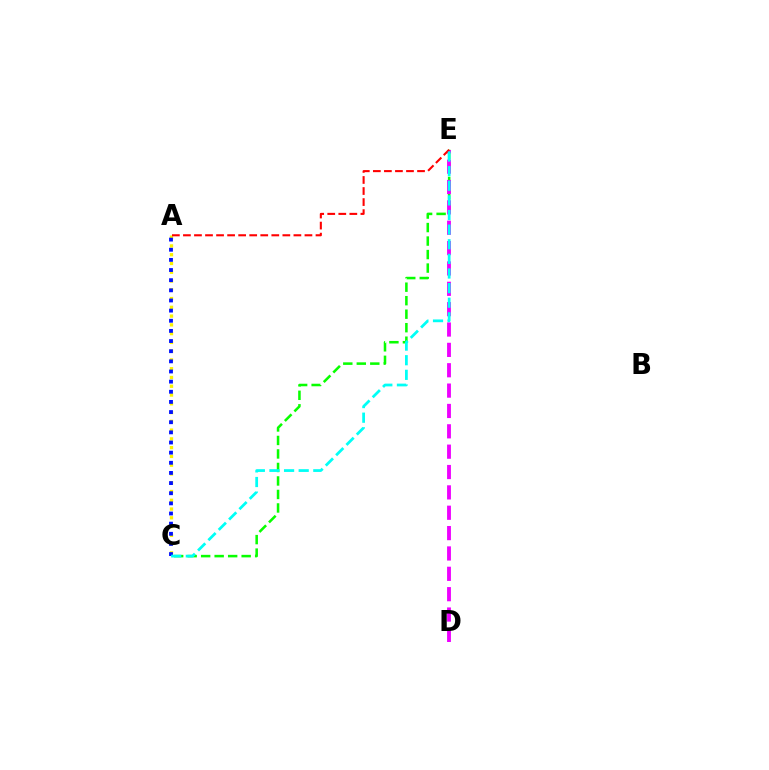{('A', 'C'): [{'color': '#fcf500', 'line_style': 'dotted', 'thickness': 2.38}, {'color': '#0010ff', 'line_style': 'dotted', 'thickness': 2.76}], ('C', 'E'): [{'color': '#08ff00', 'line_style': 'dashed', 'thickness': 1.83}, {'color': '#00fff6', 'line_style': 'dashed', 'thickness': 1.99}], ('D', 'E'): [{'color': '#ee00ff', 'line_style': 'dashed', 'thickness': 2.77}], ('A', 'E'): [{'color': '#ff0000', 'line_style': 'dashed', 'thickness': 1.5}]}